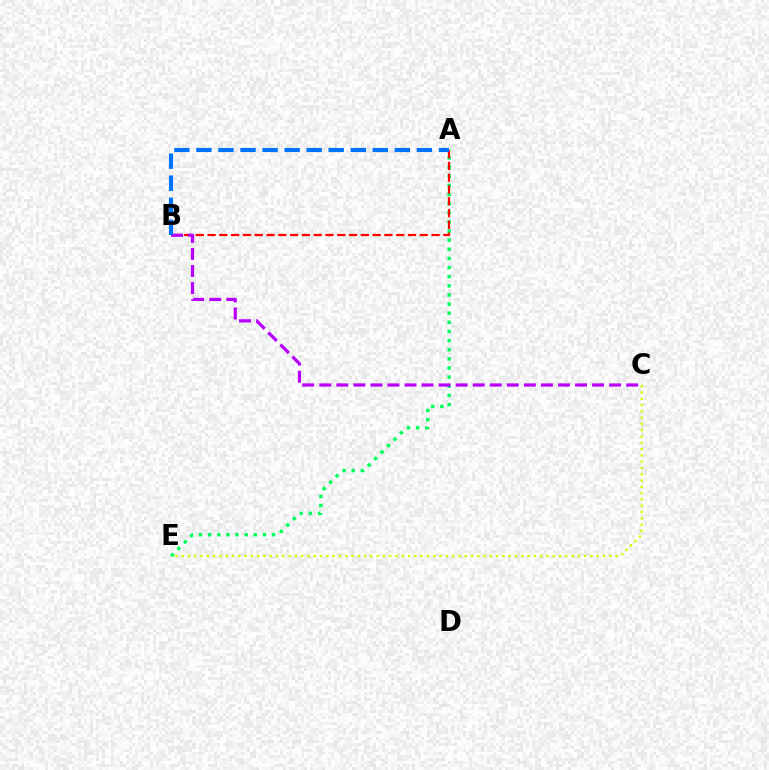{('A', 'E'): [{'color': '#00ff5c', 'line_style': 'dotted', 'thickness': 2.48}], ('A', 'B'): [{'color': '#ff0000', 'line_style': 'dashed', 'thickness': 1.6}, {'color': '#0074ff', 'line_style': 'dashed', 'thickness': 3.0}], ('B', 'C'): [{'color': '#b900ff', 'line_style': 'dashed', 'thickness': 2.32}], ('C', 'E'): [{'color': '#d1ff00', 'line_style': 'dotted', 'thickness': 1.71}]}